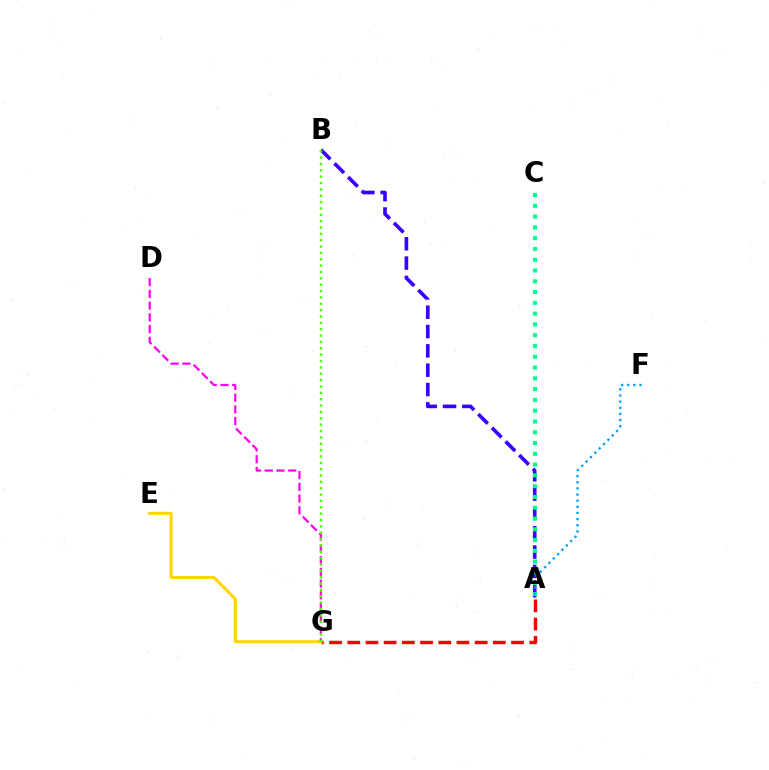{('A', 'B'): [{'color': '#3700ff', 'line_style': 'dashed', 'thickness': 2.63}], ('A', 'G'): [{'color': '#ff0000', 'line_style': 'dashed', 'thickness': 2.47}], ('A', 'C'): [{'color': '#00ff86', 'line_style': 'dotted', 'thickness': 2.93}], ('E', 'G'): [{'color': '#ffd500', 'line_style': 'solid', 'thickness': 2.18}], ('D', 'G'): [{'color': '#ff00ed', 'line_style': 'dashed', 'thickness': 1.59}], ('B', 'G'): [{'color': '#4fff00', 'line_style': 'dotted', 'thickness': 1.73}], ('A', 'F'): [{'color': '#009eff', 'line_style': 'dotted', 'thickness': 1.67}]}